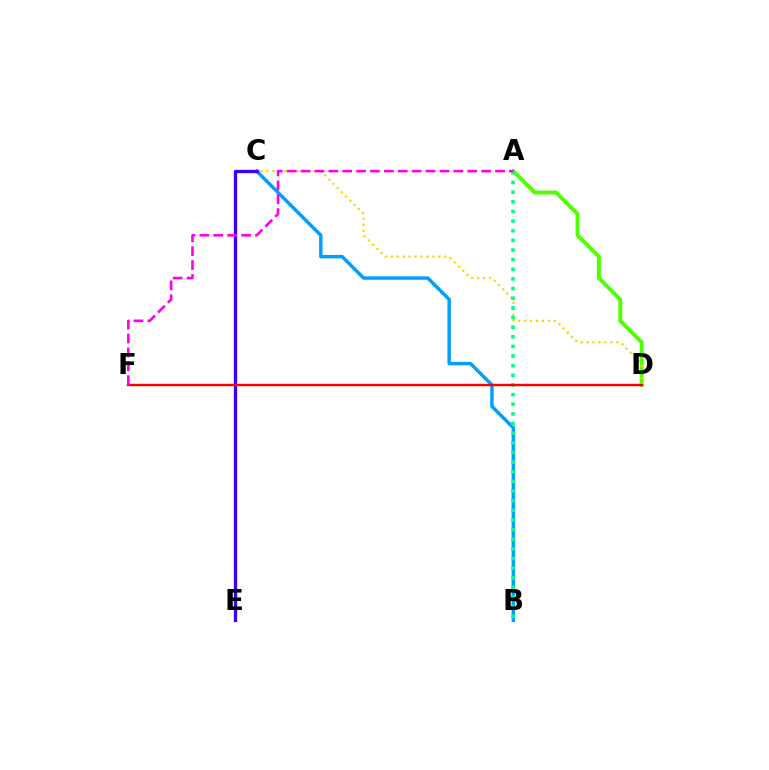{('A', 'D'): [{'color': '#4fff00', 'line_style': 'solid', 'thickness': 2.83}], ('B', 'C'): [{'color': '#009eff', 'line_style': 'solid', 'thickness': 2.47}], ('C', 'E'): [{'color': '#3700ff', 'line_style': 'solid', 'thickness': 2.38}], ('C', 'D'): [{'color': '#ffd500', 'line_style': 'dotted', 'thickness': 1.61}], ('A', 'B'): [{'color': '#00ff86', 'line_style': 'dotted', 'thickness': 2.62}], ('D', 'F'): [{'color': '#ff0000', 'line_style': 'solid', 'thickness': 1.74}], ('A', 'F'): [{'color': '#ff00ed', 'line_style': 'dashed', 'thickness': 1.89}]}